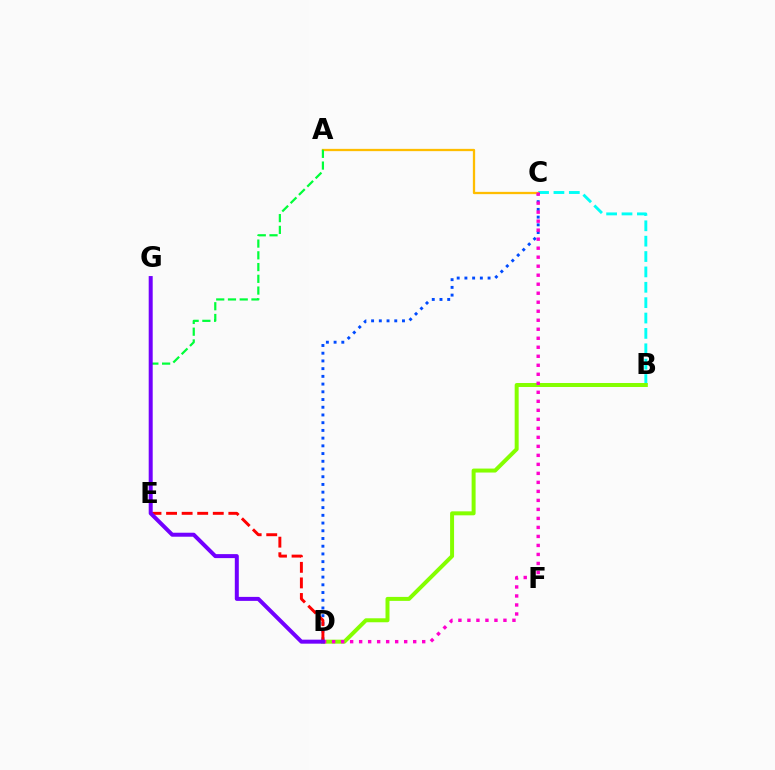{('B', 'C'): [{'color': '#00fff6', 'line_style': 'dashed', 'thickness': 2.09}], ('B', 'D'): [{'color': '#84ff00', 'line_style': 'solid', 'thickness': 2.86}], ('C', 'D'): [{'color': '#004bff', 'line_style': 'dotted', 'thickness': 2.1}, {'color': '#ff00cf', 'line_style': 'dotted', 'thickness': 2.45}], ('A', 'C'): [{'color': '#ffbd00', 'line_style': 'solid', 'thickness': 1.65}], ('A', 'E'): [{'color': '#00ff39', 'line_style': 'dashed', 'thickness': 1.6}], ('D', 'E'): [{'color': '#ff0000', 'line_style': 'dashed', 'thickness': 2.12}], ('D', 'G'): [{'color': '#7200ff', 'line_style': 'solid', 'thickness': 2.88}]}